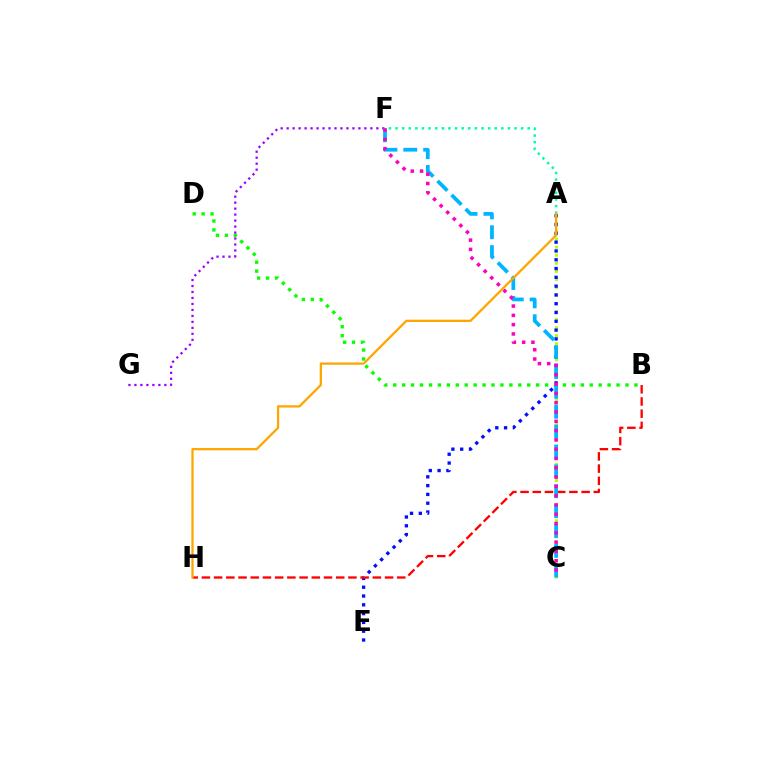{('A', 'C'): [{'color': '#b3ff00', 'line_style': 'dotted', 'thickness': 2.19}], ('A', 'E'): [{'color': '#0010ff', 'line_style': 'dotted', 'thickness': 2.39}], ('B', 'H'): [{'color': '#ff0000', 'line_style': 'dashed', 'thickness': 1.66}], ('B', 'D'): [{'color': '#08ff00', 'line_style': 'dotted', 'thickness': 2.43}], ('F', 'G'): [{'color': '#9b00ff', 'line_style': 'dotted', 'thickness': 1.62}], ('C', 'F'): [{'color': '#00b5ff', 'line_style': 'dashed', 'thickness': 2.7}, {'color': '#ff00bd', 'line_style': 'dotted', 'thickness': 2.53}], ('A', 'F'): [{'color': '#00ff9d', 'line_style': 'dotted', 'thickness': 1.8}], ('A', 'H'): [{'color': '#ffa500', 'line_style': 'solid', 'thickness': 1.64}]}